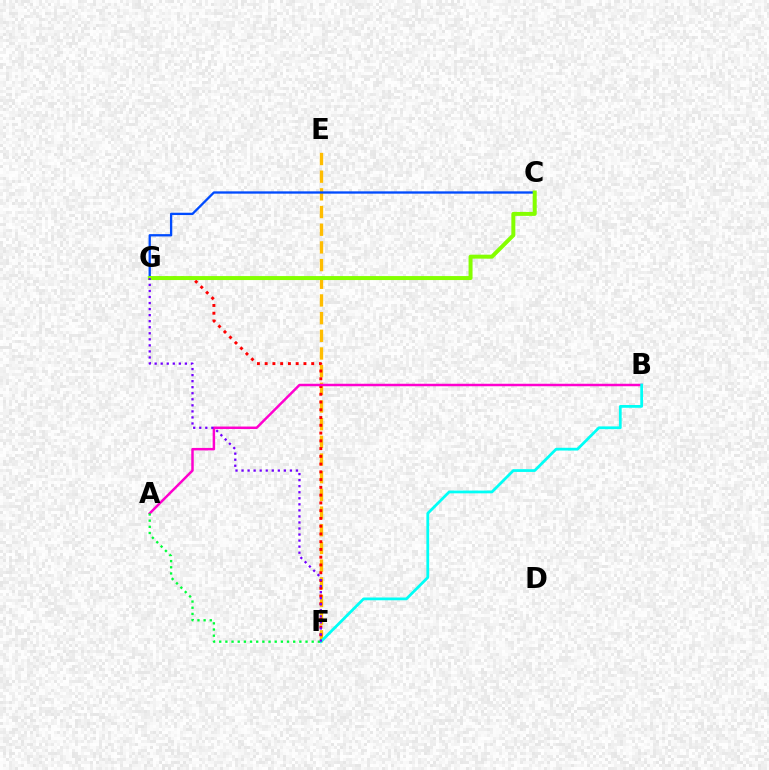{('E', 'F'): [{'color': '#ffbd00', 'line_style': 'dashed', 'thickness': 2.4}], ('F', 'G'): [{'color': '#ff0000', 'line_style': 'dotted', 'thickness': 2.11}, {'color': '#7200ff', 'line_style': 'dotted', 'thickness': 1.64}], ('A', 'B'): [{'color': '#ff00cf', 'line_style': 'solid', 'thickness': 1.79}], ('C', 'G'): [{'color': '#004bff', 'line_style': 'solid', 'thickness': 1.66}, {'color': '#84ff00', 'line_style': 'solid', 'thickness': 2.87}], ('B', 'F'): [{'color': '#00fff6', 'line_style': 'solid', 'thickness': 1.99}], ('A', 'F'): [{'color': '#00ff39', 'line_style': 'dotted', 'thickness': 1.67}]}